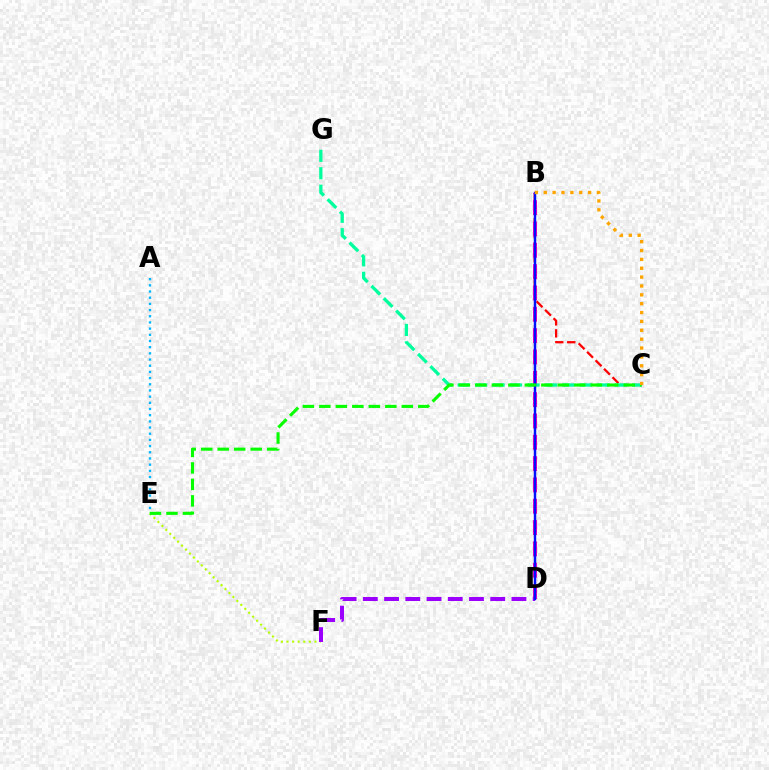{('A', 'E'): [{'color': '#00b5ff', 'line_style': 'dotted', 'thickness': 1.68}], ('B', 'C'): [{'color': '#ff0000', 'line_style': 'dashed', 'thickness': 1.63}, {'color': '#ffa500', 'line_style': 'dotted', 'thickness': 2.41}], ('E', 'F'): [{'color': '#b3ff00', 'line_style': 'dotted', 'thickness': 1.52}], ('B', 'D'): [{'color': '#ff00bd', 'line_style': 'dashed', 'thickness': 2.9}, {'color': '#0010ff', 'line_style': 'solid', 'thickness': 1.76}], ('D', 'F'): [{'color': '#9b00ff', 'line_style': 'dashed', 'thickness': 2.88}], ('C', 'G'): [{'color': '#00ff9d', 'line_style': 'dashed', 'thickness': 2.37}], ('C', 'E'): [{'color': '#08ff00', 'line_style': 'dashed', 'thickness': 2.24}]}